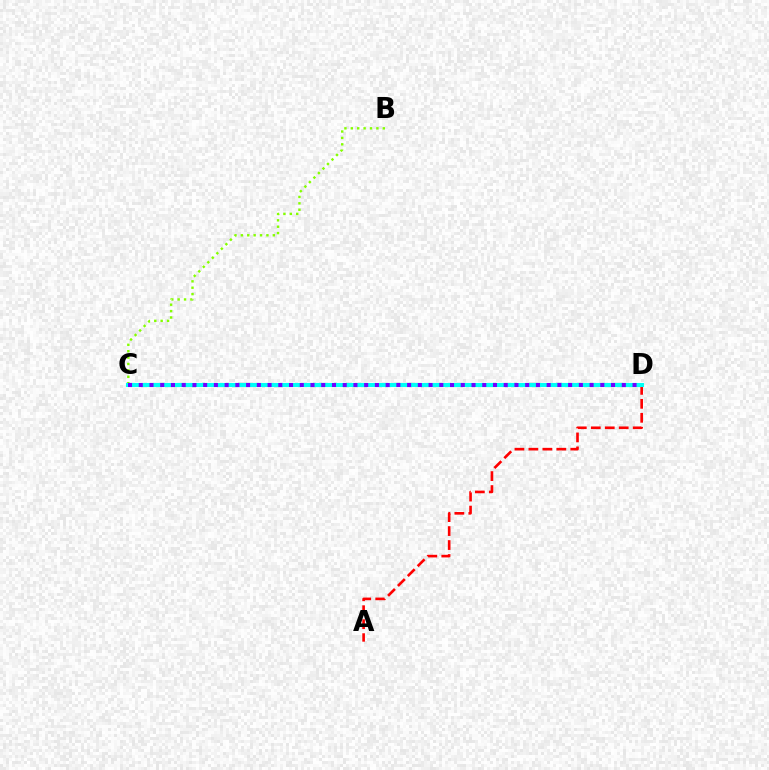{('B', 'C'): [{'color': '#84ff00', 'line_style': 'dotted', 'thickness': 1.74}], ('A', 'D'): [{'color': '#ff0000', 'line_style': 'dashed', 'thickness': 1.9}], ('C', 'D'): [{'color': '#00fff6', 'line_style': 'solid', 'thickness': 2.95}, {'color': '#7200ff', 'line_style': 'dotted', 'thickness': 2.92}]}